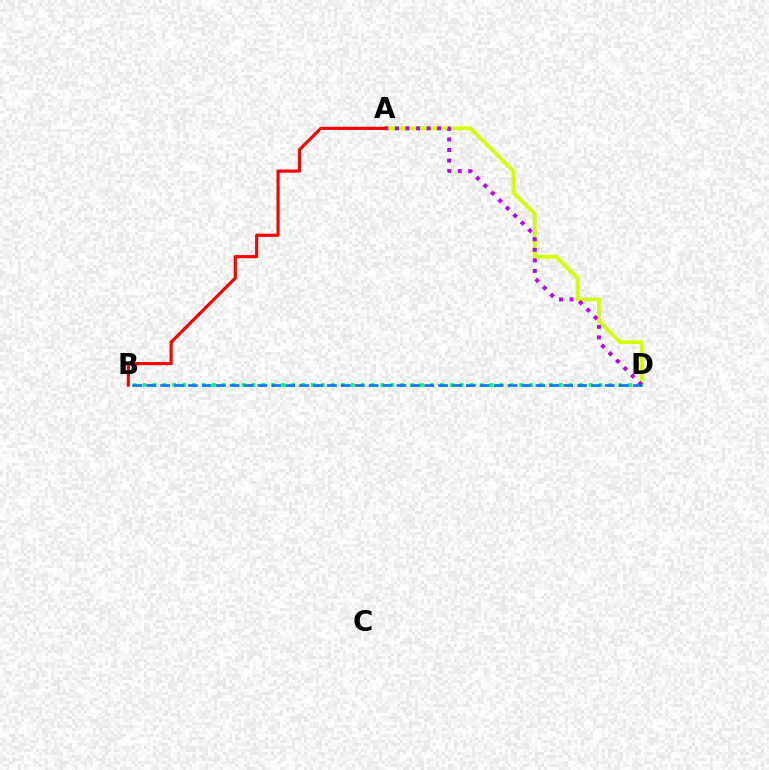{('B', 'D'): [{'color': '#00ff5c', 'line_style': 'dotted', 'thickness': 2.69}, {'color': '#0074ff', 'line_style': 'dashed', 'thickness': 1.89}], ('A', 'D'): [{'color': '#d1ff00', 'line_style': 'solid', 'thickness': 2.71}, {'color': '#b900ff', 'line_style': 'dotted', 'thickness': 2.87}], ('A', 'B'): [{'color': '#ff0000', 'line_style': 'solid', 'thickness': 2.26}]}